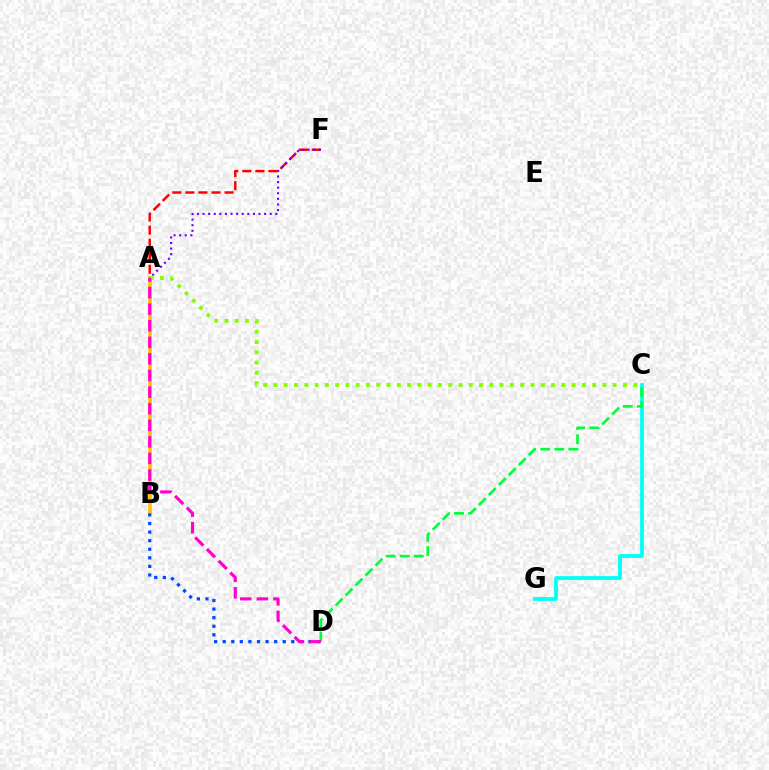{('A', 'B'): [{'color': '#ffbd00', 'line_style': 'solid', 'thickness': 2.55}], ('A', 'F'): [{'color': '#ff0000', 'line_style': 'dashed', 'thickness': 1.77}, {'color': '#7200ff', 'line_style': 'dotted', 'thickness': 1.52}], ('B', 'D'): [{'color': '#004bff', 'line_style': 'dotted', 'thickness': 2.33}], ('C', 'G'): [{'color': '#00fff6', 'line_style': 'solid', 'thickness': 2.69}], ('A', 'C'): [{'color': '#84ff00', 'line_style': 'dotted', 'thickness': 2.79}], ('C', 'D'): [{'color': '#00ff39', 'line_style': 'dashed', 'thickness': 1.92}], ('A', 'D'): [{'color': '#ff00cf', 'line_style': 'dashed', 'thickness': 2.25}]}